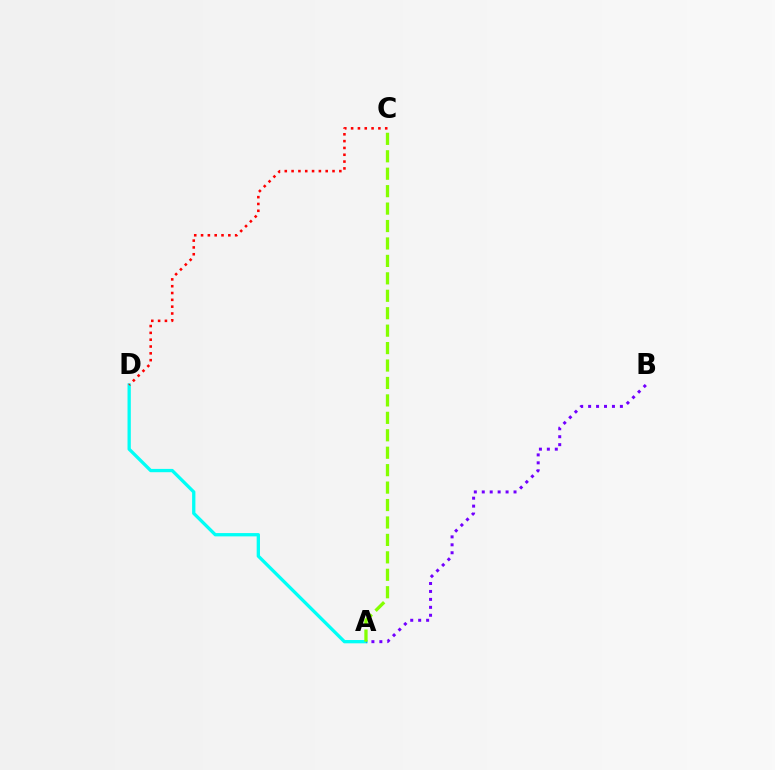{('A', 'D'): [{'color': '#00fff6', 'line_style': 'solid', 'thickness': 2.37}], ('A', 'B'): [{'color': '#7200ff', 'line_style': 'dotted', 'thickness': 2.16}], ('A', 'C'): [{'color': '#84ff00', 'line_style': 'dashed', 'thickness': 2.37}], ('C', 'D'): [{'color': '#ff0000', 'line_style': 'dotted', 'thickness': 1.85}]}